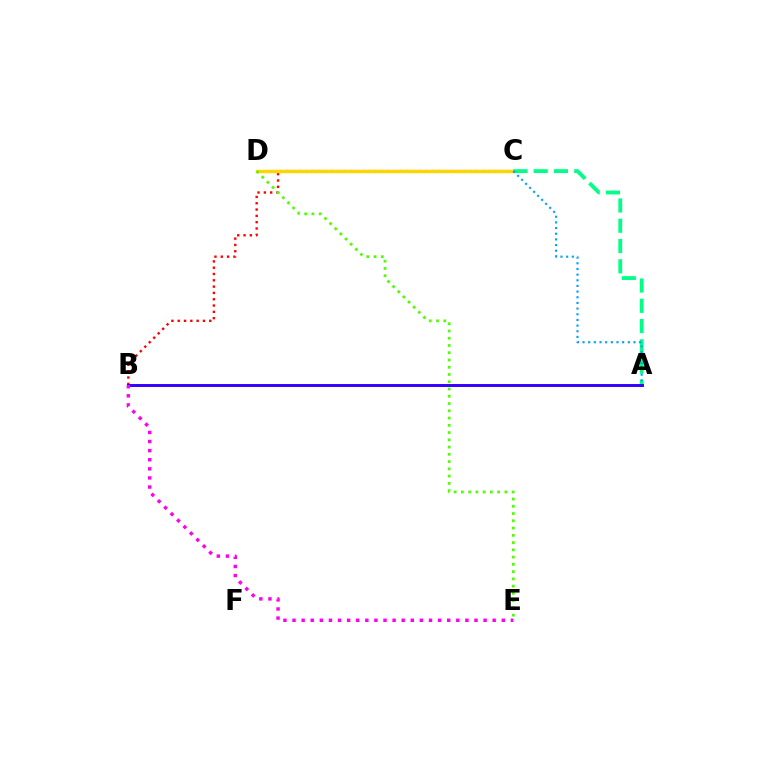{('B', 'C'): [{'color': '#ff0000', 'line_style': 'dotted', 'thickness': 1.71}], ('C', 'D'): [{'color': '#ffd500', 'line_style': 'solid', 'thickness': 2.47}], ('A', 'C'): [{'color': '#00ff86', 'line_style': 'dashed', 'thickness': 2.76}, {'color': '#009eff', 'line_style': 'dotted', 'thickness': 1.54}], ('A', 'B'): [{'color': '#3700ff', 'line_style': 'solid', 'thickness': 2.13}], ('B', 'E'): [{'color': '#ff00ed', 'line_style': 'dotted', 'thickness': 2.47}], ('D', 'E'): [{'color': '#4fff00', 'line_style': 'dotted', 'thickness': 1.97}]}